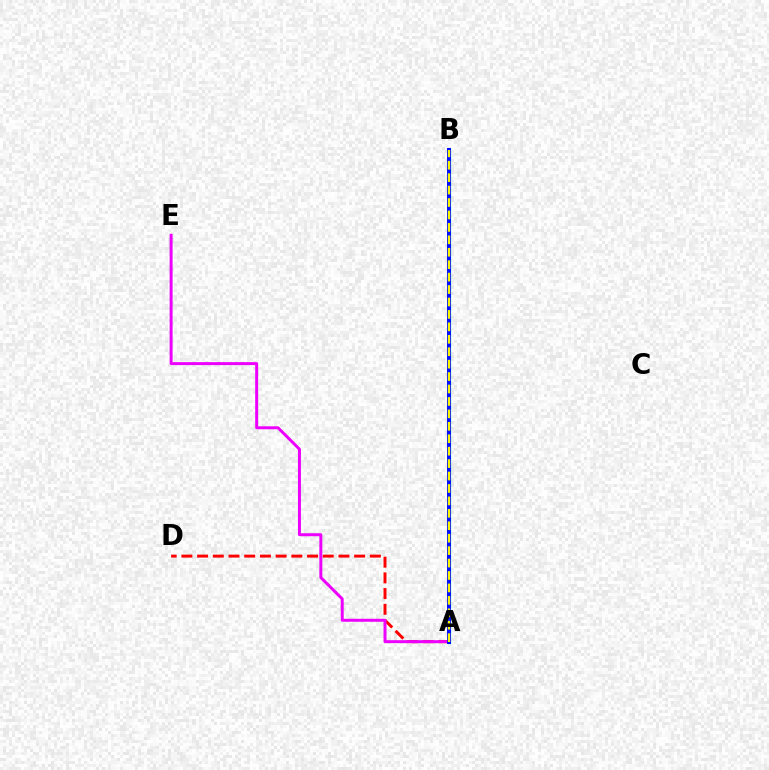{('A', 'B'): [{'color': '#08ff00', 'line_style': 'dotted', 'thickness': 1.76}, {'color': '#00fff6', 'line_style': 'solid', 'thickness': 2.34}, {'color': '#0010ff', 'line_style': 'solid', 'thickness': 2.88}, {'color': '#fcf500', 'line_style': 'dashed', 'thickness': 1.69}], ('A', 'D'): [{'color': '#ff0000', 'line_style': 'dashed', 'thickness': 2.13}], ('A', 'E'): [{'color': '#ee00ff', 'line_style': 'solid', 'thickness': 2.14}]}